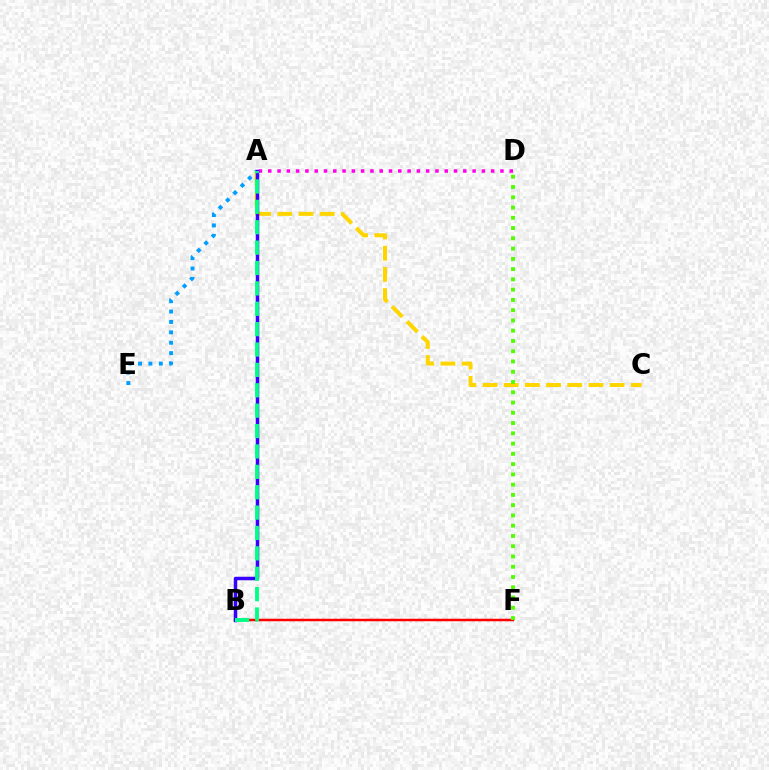{('A', 'C'): [{'color': '#ffd500', 'line_style': 'dashed', 'thickness': 2.88}], ('A', 'E'): [{'color': '#009eff', 'line_style': 'dotted', 'thickness': 2.82}], ('B', 'F'): [{'color': '#ff0000', 'line_style': 'solid', 'thickness': 1.8}], ('A', 'D'): [{'color': '#ff00ed', 'line_style': 'dotted', 'thickness': 2.52}], ('A', 'B'): [{'color': '#3700ff', 'line_style': 'solid', 'thickness': 2.52}, {'color': '#00ff86', 'line_style': 'dashed', 'thickness': 2.77}], ('D', 'F'): [{'color': '#4fff00', 'line_style': 'dotted', 'thickness': 2.79}]}